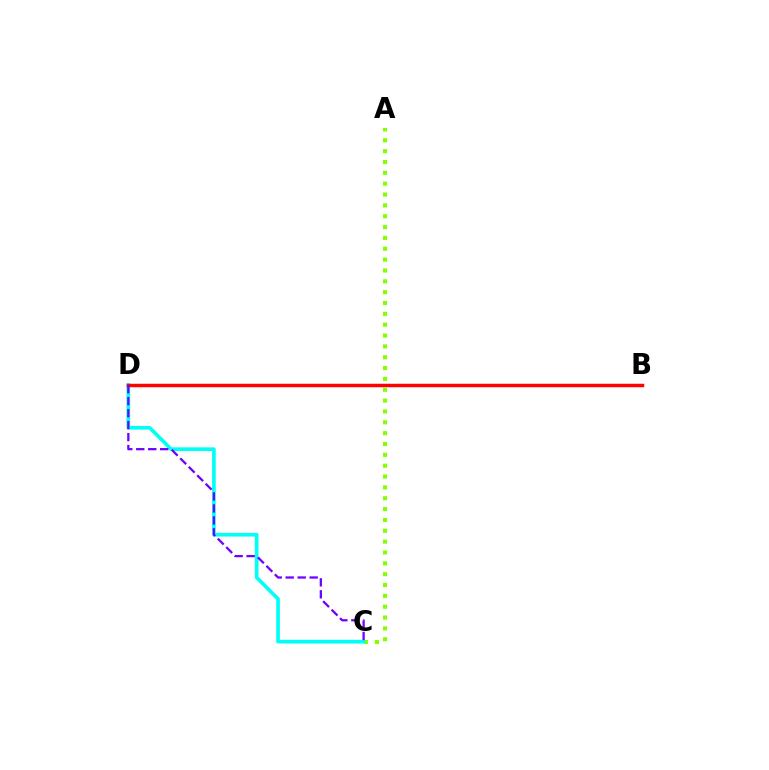{('A', 'C'): [{'color': '#84ff00', 'line_style': 'dotted', 'thickness': 2.95}], ('C', 'D'): [{'color': '#00fff6', 'line_style': 'solid', 'thickness': 2.64}, {'color': '#7200ff', 'line_style': 'dashed', 'thickness': 1.63}], ('B', 'D'): [{'color': '#ff0000', 'line_style': 'solid', 'thickness': 2.5}]}